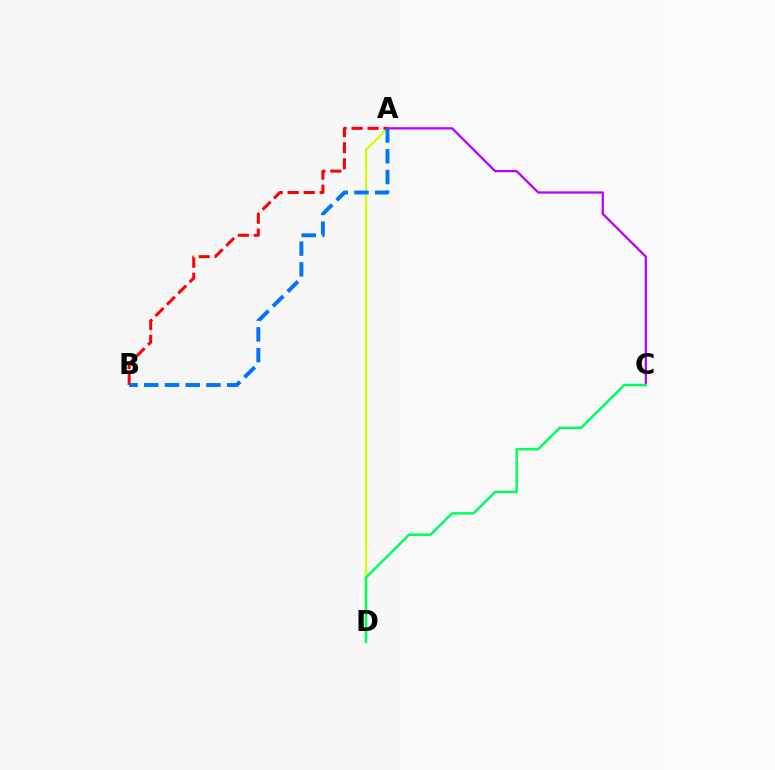{('A', 'D'): [{'color': '#d1ff00', 'line_style': 'solid', 'thickness': 1.6}], ('A', 'B'): [{'color': '#ff0000', 'line_style': 'dashed', 'thickness': 2.17}, {'color': '#0074ff', 'line_style': 'dashed', 'thickness': 2.82}], ('A', 'C'): [{'color': '#b900ff', 'line_style': 'solid', 'thickness': 1.63}], ('C', 'D'): [{'color': '#00ff5c', 'line_style': 'solid', 'thickness': 1.79}]}